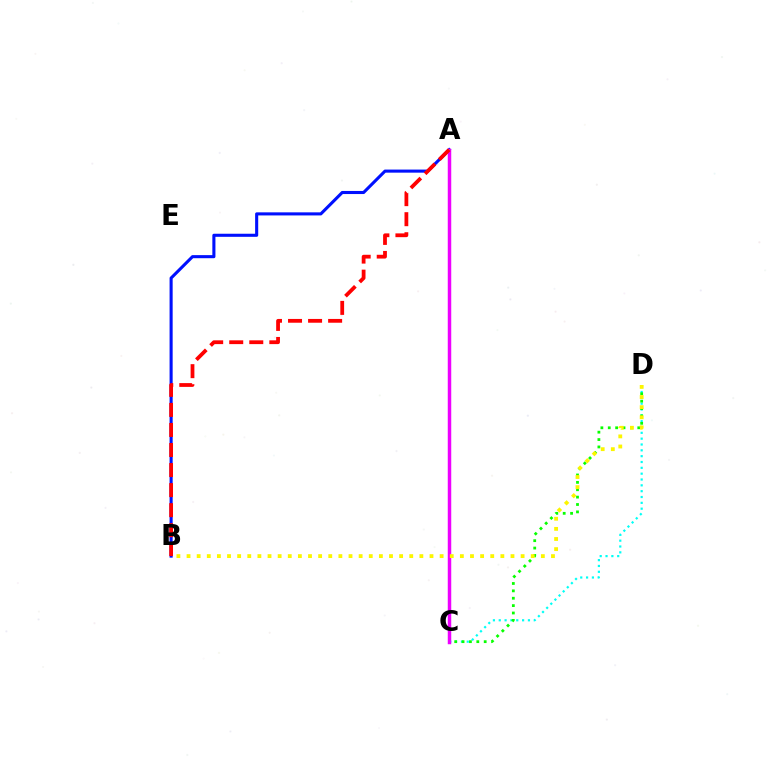{('A', 'B'): [{'color': '#0010ff', 'line_style': 'solid', 'thickness': 2.22}, {'color': '#ff0000', 'line_style': 'dashed', 'thickness': 2.72}], ('C', 'D'): [{'color': '#00fff6', 'line_style': 'dotted', 'thickness': 1.59}, {'color': '#08ff00', 'line_style': 'dotted', 'thickness': 2.01}], ('A', 'C'): [{'color': '#ee00ff', 'line_style': 'solid', 'thickness': 2.5}], ('B', 'D'): [{'color': '#fcf500', 'line_style': 'dotted', 'thickness': 2.75}]}